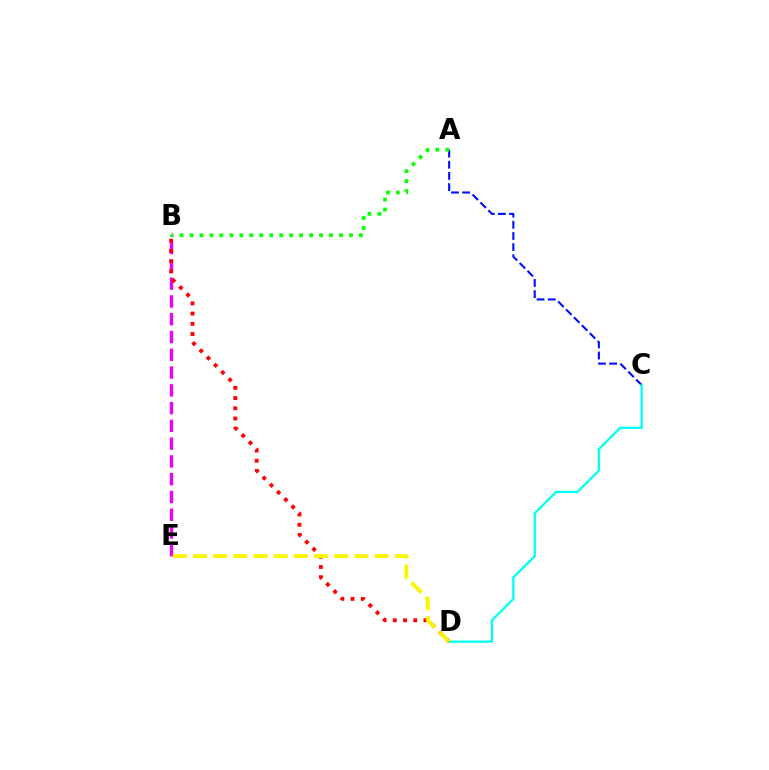{('B', 'E'): [{'color': '#ee00ff', 'line_style': 'dashed', 'thickness': 2.41}], ('A', 'C'): [{'color': '#0010ff', 'line_style': 'dashed', 'thickness': 1.52}], ('C', 'D'): [{'color': '#00fff6', 'line_style': 'solid', 'thickness': 1.65}], ('B', 'D'): [{'color': '#ff0000', 'line_style': 'dotted', 'thickness': 2.78}], ('A', 'B'): [{'color': '#08ff00', 'line_style': 'dotted', 'thickness': 2.71}], ('D', 'E'): [{'color': '#fcf500', 'line_style': 'dashed', 'thickness': 2.74}]}